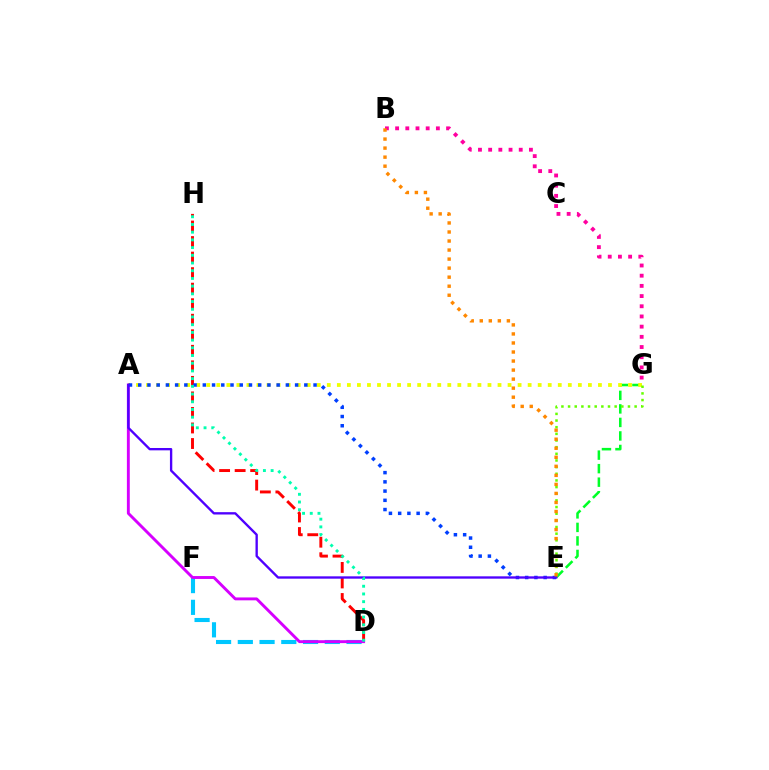{('E', 'G'): [{'color': '#00ff27', 'line_style': 'dashed', 'thickness': 1.84}, {'color': '#66ff00', 'line_style': 'dotted', 'thickness': 1.81}], ('A', 'G'): [{'color': '#eeff00', 'line_style': 'dotted', 'thickness': 2.73}], ('B', 'G'): [{'color': '#ff00a0', 'line_style': 'dotted', 'thickness': 2.77}], ('D', 'F'): [{'color': '#00c7ff', 'line_style': 'dashed', 'thickness': 2.95}], ('D', 'H'): [{'color': '#ff0000', 'line_style': 'dashed', 'thickness': 2.11}, {'color': '#00ffaf', 'line_style': 'dotted', 'thickness': 2.09}], ('A', 'D'): [{'color': '#d600ff', 'line_style': 'solid', 'thickness': 2.09}], ('A', 'E'): [{'color': '#003fff', 'line_style': 'dotted', 'thickness': 2.51}, {'color': '#4f00ff', 'line_style': 'solid', 'thickness': 1.69}], ('B', 'E'): [{'color': '#ff8800', 'line_style': 'dotted', 'thickness': 2.45}]}